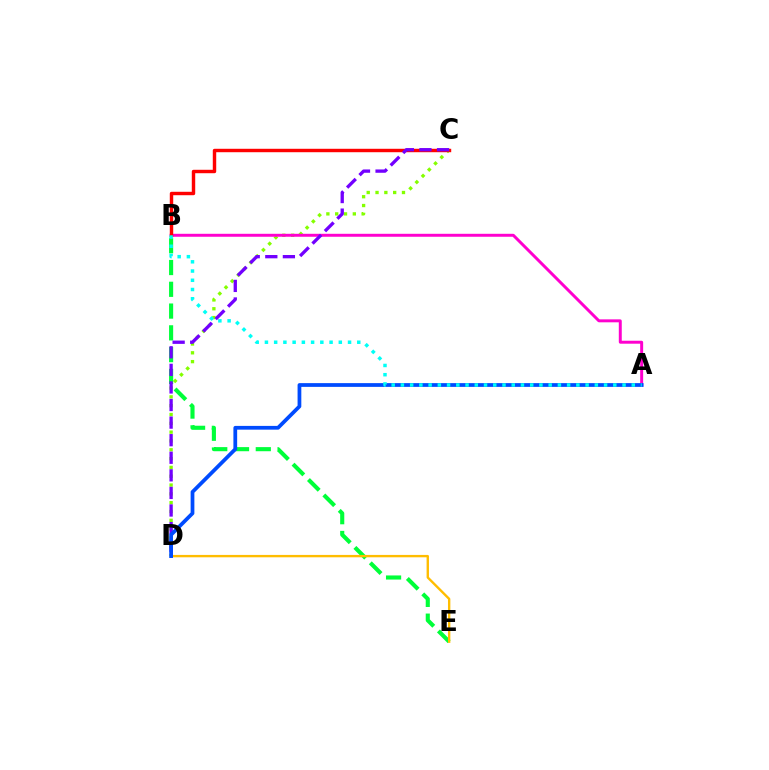{('B', 'E'): [{'color': '#00ff39', 'line_style': 'dashed', 'thickness': 2.96}], ('C', 'D'): [{'color': '#84ff00', 'line_style': 'dotted', 'thickness': 2.4}, {'color': '#7200ff', 'line_style': 'dashed', 'thickness': 2.39}], ('A', 'B'): [{'color': '#ff00cf', 'line_style': 'solid', 'thickness': 2.13}, {'color': '#00fff6', 'line_style': 'dotted', 'thickness': 2.51}], ('B', 'C'): [{'color': '#ff0000', 'line_style': 'solid', 'thickness': 2.47}], ('D', 'E'): [{'color': '#ffbd00', 'line_style': 'solid', 'thickness': 1.71}], ('A', 'D'): [{'color': '#004bff', 'line_style': 'solid', 'thickness': 2.7}]}